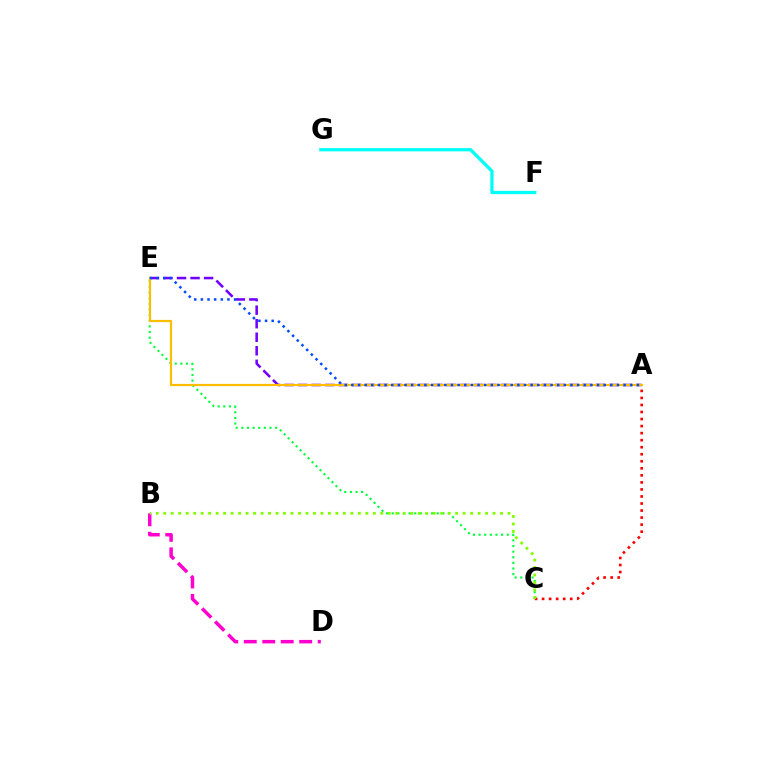{('A', 'C'): [{'color': '#ff0000', 'line_style': 'dotted', 'thickness': 1.91}], ('A', 'E'): [{'color': '#7200ff', 'line_style': 'dashed', 'thickness': 1.84}, {'color': '#ffbd00', 'line_style': 'solid', 'thickness': 1.59}, {'color': '#004bff', 'line_style': 'dotted', 'thickness': 1.8}], ('C', 'E'): [{'color': '#00ff39', 'line_style': 'dotted', 'thickness': 1.53}], ('B', 'D'): [{'color': '#ff00cf', 'line_style': 'dashed', 'thickness': 2.51}], ('B', 'C'): [{'color': '#84ff00', 'line_style': 'dotted', 'thickness': 2.03}], ('F', 'G'): [{'color': '#00fff6', 'line_style': 'solid', 'thickness': 2.35}]}